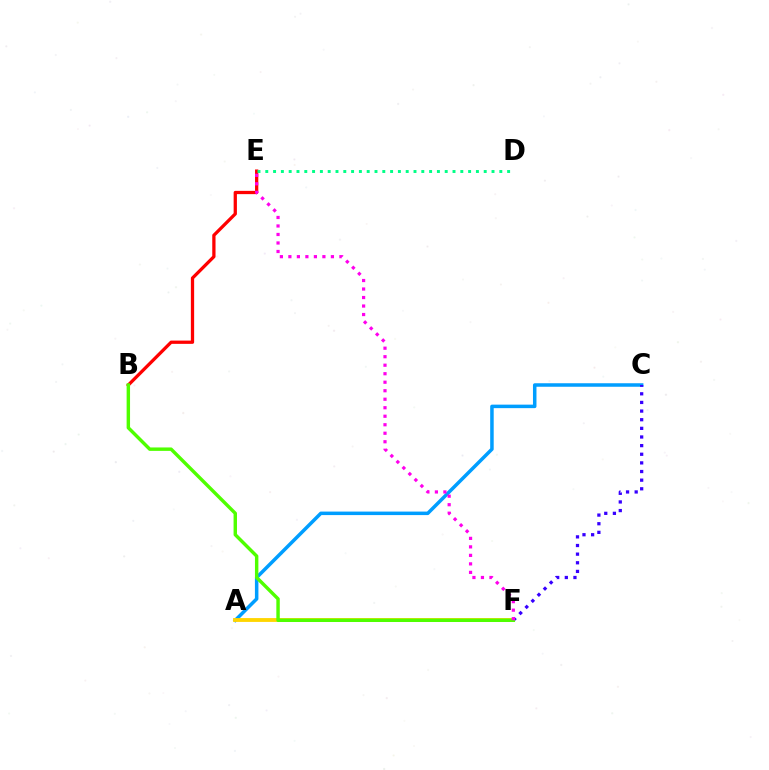{('A', 'C'): [{'color': '#009eff', 'line_style': 'solid', 'thickness': 2.52}], ('C', 'F'): [{'color': '#3700ff', 'line_style': 'dotted', 'thickness': 2.35}], ('A', 'F'): [{'color': '#ffd500', 'line_style': 'solid', 'thickness': 2.77}], ('B', 'E'): [{'color': '#ff0000', 'line_style': 'solid', 'thickness': 2.36}], ('B', 'F'): [{'color': '#4fff00', 'line_style': 'solid', 'thickness': 2.47}], ('D', 'E'): [{'color': '#00ff86', 'line_style': 'dotted', 'thickness': 2.12}], ('E', 'F'): [{'color': '#ff00ed', 'line_style': 'dotted', 'thickness': 2.31}]}